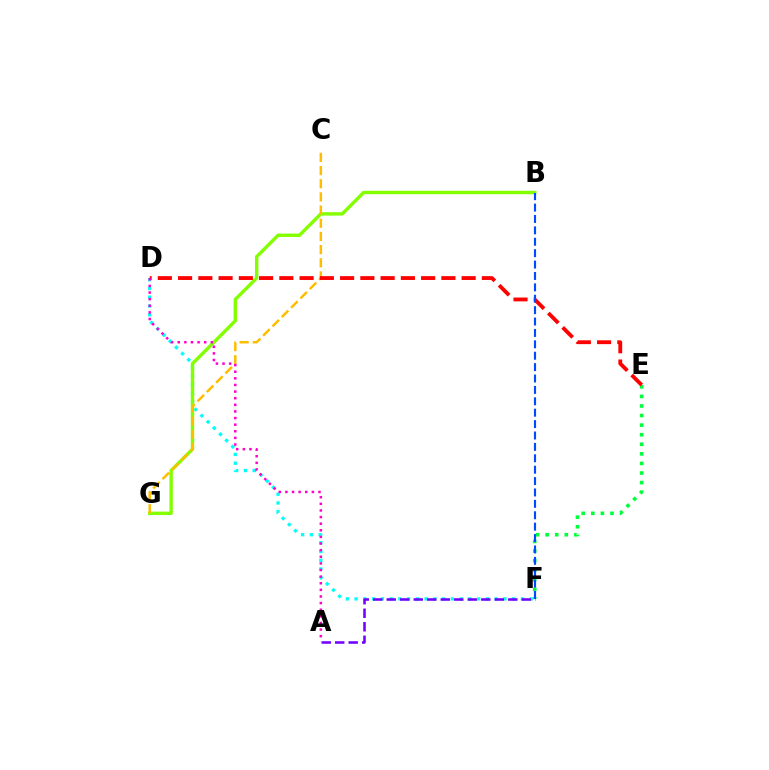{('E', 'F'): [{'color': '#00ff39', 'line_style': 'dotted', 'thickness': 2.6}], ('D', 'F'): [{'color': '#00fff6', 'line_style': 'dotted', 'thickness': 2.38}], ('B', 'G'): [{'color': '#84ff00', 'line_style': 'solid', 'thickness': 2.45}], ('C', 'G'): [{'color': '#ffbd00', 'line_style': 'dashed', 'thickness': 1.79}], ('A', 'F'): [{'color': '#7200ff', 'line_style': 'dashed', 'thickness': 1.83}], ('D', 'E'): [{'color': '#ff0000', 'line_style': 'dashed', 'thickness': 2.75}], ('B', 'F'): [{'color': '#004bff', 'line_style': 'dashed', 'thickness': 1.55}], ('A', 'D'): [{'color': '#ff00cf', 'line_style': 'dotted', 'thickness': 1.8}]}